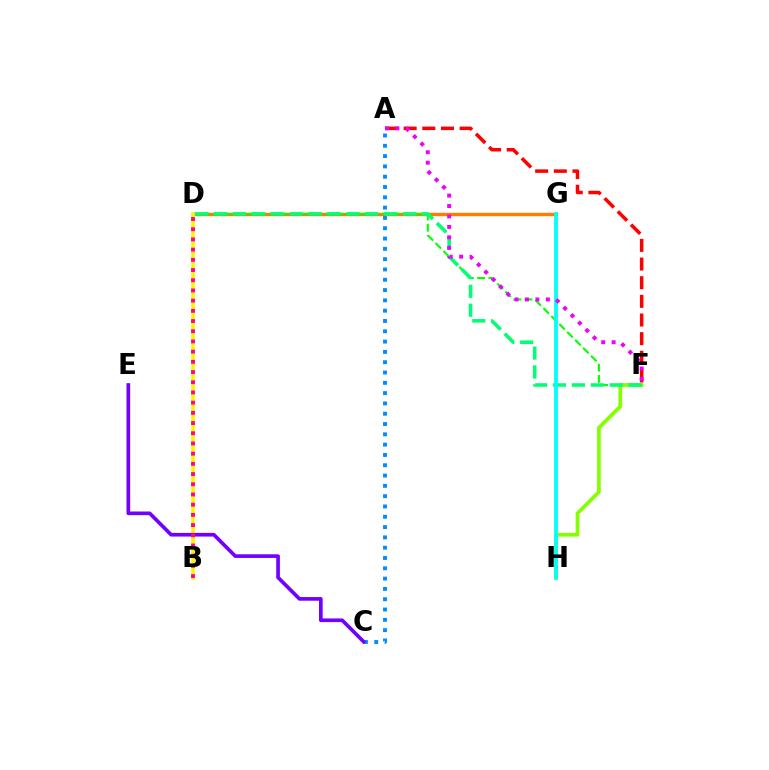{('A', 'C'): [{'color': '#008cff', 'line_style': 'dotted', 'thickness': 2.8}], ('G', 'H'): [{'color': '#0010ff', 'line_style': 'solid', 'thickness': 1.5}, {'color': '#00fff6', 'line_style': 'solid', 'thickness': 2.69}], ('A', 'F'): [{'color': '#ff0000', 'line_style': 'dashed', 'thickness': 2.53}, {'color': '#ee00ff', 'line_style': 'dotted', 'thickness': 2.84}], ('D', 'G'): [{'color': '#ff7c00', 'line_style': 'solid', 'thickness': 2.44}], ('D', 'F'): [{'color': '#08ff00', 'line_style': 'dashed', 'thickness': 1.53}, {'color': '#00ff74', 'line_style': 'dashed', 'thickness': 2.57}], ('F', 'H'): [{'color': '#84ff00', 'line_style': 'solid', 'thickness': 2.68}], ('B', 'D'): [{'color': '#fcf500', 'line_style': 'solid', 'thickness': 2.6}, {'color': '#ff0094', 'line_style': 'dotted', 'thickness': 2.77}], ('C', 'E'): [{'color': '#7200ff', 'line_style': 'solid', 'thickness': 2.64}]}